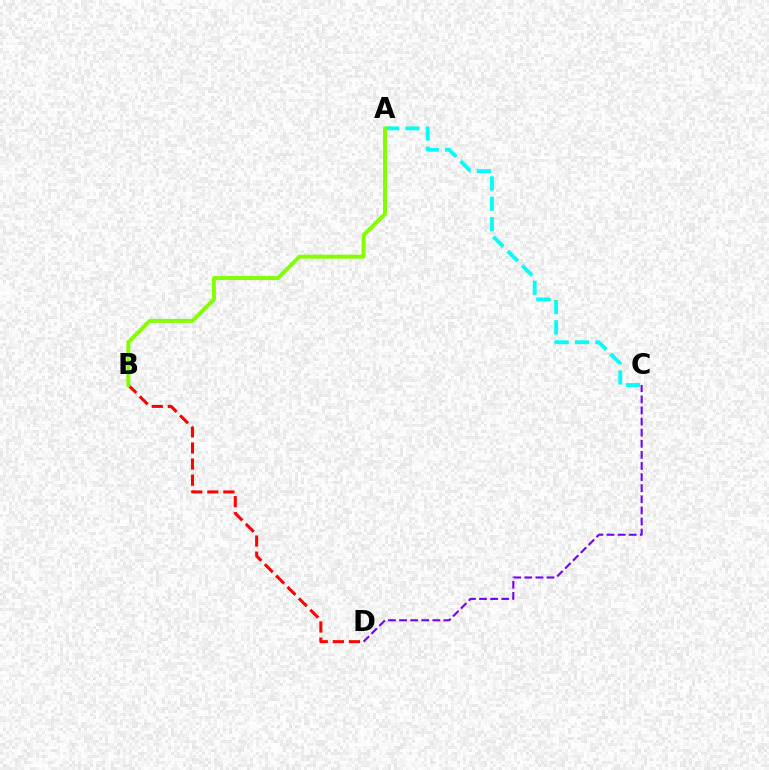{('A', 'C'): [{'color': '#00fff6', 'line_style': 'dashed', 'thickness': 2.76}], ('C', 'D'): [{'color': '#7200ff', 'line_style': 'dashed', 'thickness': 1.51}], ('B', 'D'): [{'color': '#ff0000', 'line_style': 'dashed', 'thickness': 2.18}], ('A', 'B'): [{'color': '#84ff00', 'line_style': 'solid', 'thickness': 2.85}]}